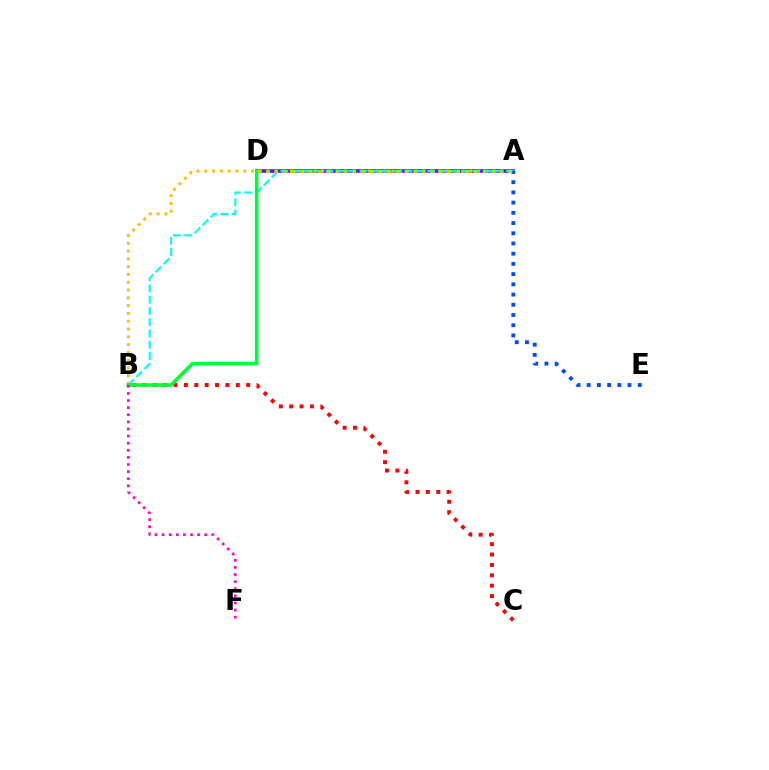{('A', 'D'): [{'color': '#7200ff', 'line_style': 'solid', 'thickness': 2.57}, {'color': '#84ff00', 'line_style': 'dotted', 'thickness': 2.35}], ('B', 'C'): [{'color': '#ff0000', 'line_style': 'dotted', 'thickness': 2.82}], ('A', 'B'): [{'color': '#ffbd00', 'line_style': 'dotted', 'thickness': 2.12}, {'color': '#00fff6', 'line_style': 'dashed', 'thickness': 1.53}], ('A', 'E'): [{'color': '#004bff', 'line_style': 'dotted', 'thickness': 2.78}], ('B', 'D'): [{'color': '#00ff39', 'line_style': 'solid', 'thickness': 2.58}], ('B', 'F'): [{'color': '#ff00cf', 'line_style': 'dotted', 'thickness': 1.93}]}